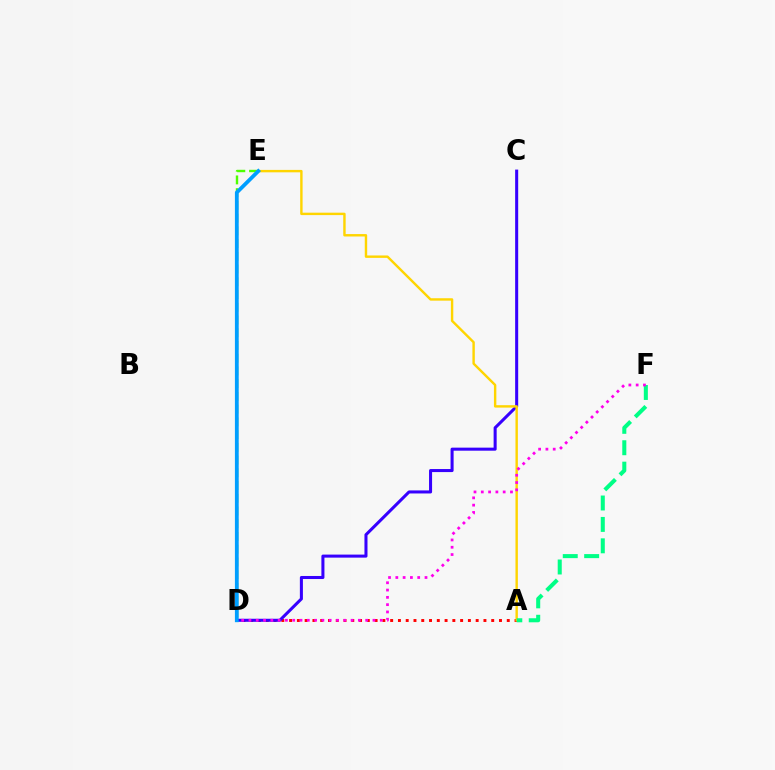{('A', 'D'): [{'color': '#ff0000', 'line_style': 'dotted', 'thickness': 2.11}], ('C', 'D'): [{'color': '#3700ff', 'line_style': 'solid', 'thickness': 2.19}], ('D', 'E'): [{'color': '#4fff00', 'line_style': 'dashed', 'thickness': 1.73}, {'color': '#009eff', 'line_style': 'solid', 'thickness': 2.73}], ('A', 'E'): [{'color': '#ffd500', 'line_style': 'solid', 'thickness': 1.74}], ('A', 'F'): [{'color': '#00ff86', 'line_style': 'dashed', 'thickness': 2.91}], ('D', 'F'): [{'color': '#ff00ed', 'line_style': 'dotted', 'thickness': 1.98}]}